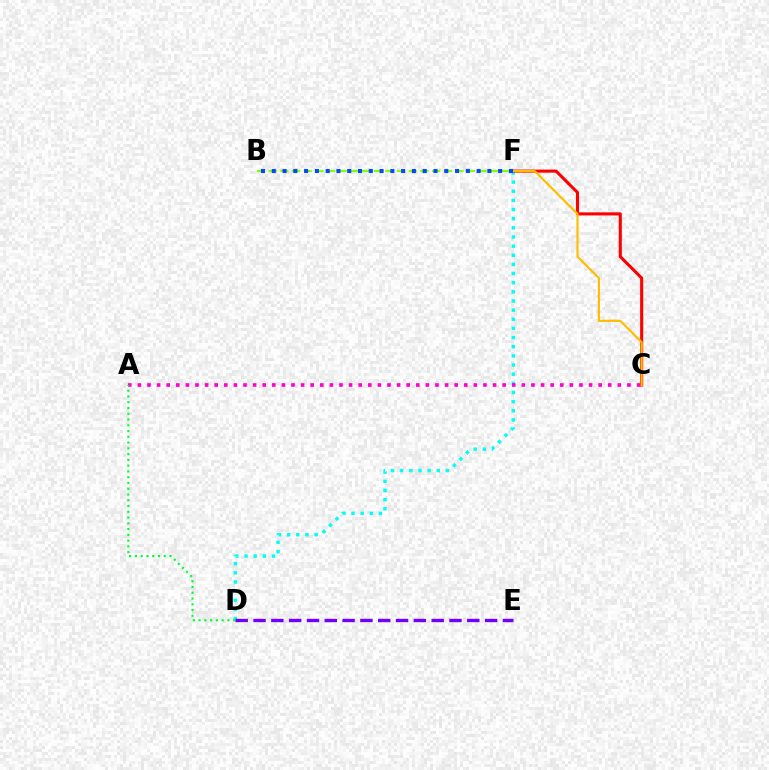{('D', 'F'): [{'color': '#00fff6', 'line_style': 'dotted', 'thickness': 2.49}], ('A', 'C'): [{'color': '#ff00cf', 'line_style': 'dotted', 'thickness': 2.61}], ('A', 'D'): [{'color': '#00ff39', 'line_style': 'dotted', 'thickness': 1.57}], ('C', 'F'): [{'color': '#ff0000', 'line_style': 'solid', 'thickness': 2.22}, {'color': '#ffbd00', 'line_style': 'solid', 'thickness': 1.56}], ('B', 'F'): [{'color': '#84ff00', 'line_style': 'dashed', 'thickness': 1.59}, {'color': '#004bff', 'line_style': 'dotted', 'thickness': 2.93}], ('D', 'E'): [{'color': '#7200ff', 'line_style': 'dashed', 'thickness': 2.42}]}